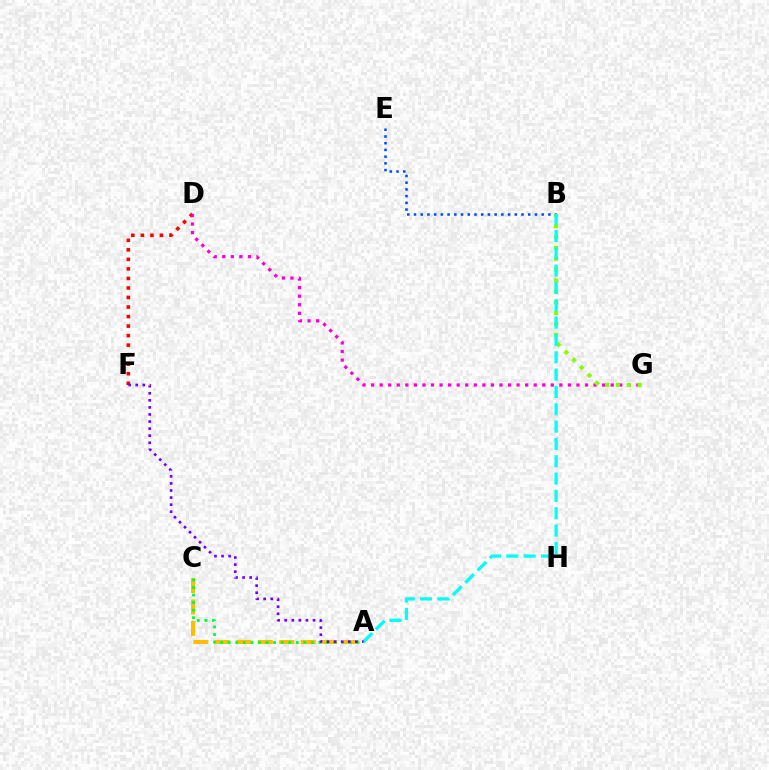{('D', 'F'): [{'color': '#ff0000', 'line_style': 'dotted', 'thickness': 2.59}], ('D', 'G'): [{'color': '#ff00cf', 'line_style': 'dotted', 'thickness': 2.32}], ('B', 'G'): [{'color': '#84ff00', 'line_style': 'dotted', 'thickness': 2.95}], ('B', 'E'): [{'color': '#004bff', 'line_style': 'dotted', 'thickness': 1.83}], ('A', 'C'): [{'color': '#ffbd00', 'line_style': 'dashed', 'thickness': 2.92}, {'color': '#00ff39', 'line_style': 'dotted', 'thickness': 2.05}], ('A', 'B'): [{'color': '#00fff6', 'line_style': 'dashed', 'thickness': 2.35}], ('A', 'F'): [{'color': '#7200ff', 'line_style': 'dotted', 'thickness': 1.92}]}